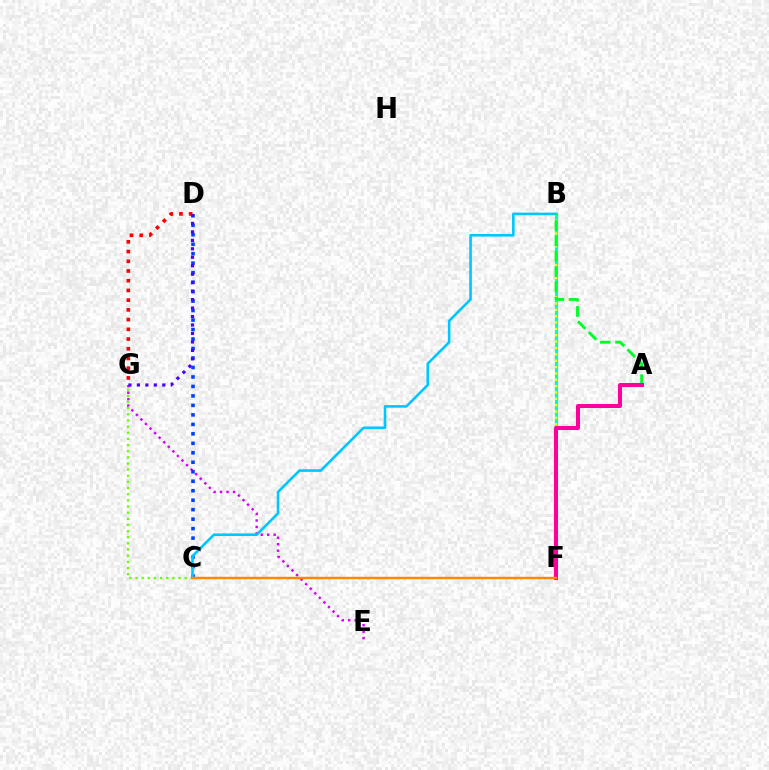{('E', 'G'): [{'color': '#d600ff', 'line_style': 'dotted', 'thickness': 1.75}], ('C', 'D'): [{'color': '#003fff', 'line_style': 'dotted', 'thickness': 2.58}], ('C', 'G'): [{'color': '#66ff00', 'line_style': 'dotted', 'thickness': 1.67}], ('B', 'F'): [{'color': '#00ffaf', 'line_style': 'solid', 'thickness': 2.26}, {'color': '#eeff00', 'line_style': 'dotted', 'thickness': 1.73}], ('D', 'G'): [{'color': '#ff0000', 'line_style': 'dotted', 'thickness': 2.64}, {'color': '#4f00ff', 'line_style': 'dotted', 'thickness': 2.3}], ('B', 'C'): [{'color': '#00c7ff', 'line_style': 'solid', 'thickness': 1.88}], ('A', 'B'): [{'color': '#00ff27', 'line_style': 'dashed', 'thickness': 2.08}], ('A', 'F'): [{'color': '#ff00a0', 'line_style': 'solid', 'thickness': 2.9}], ('C', 'F'): [{'color': '#ff8800', 'line_style': 'solid', 'thickness': 1.77}]}